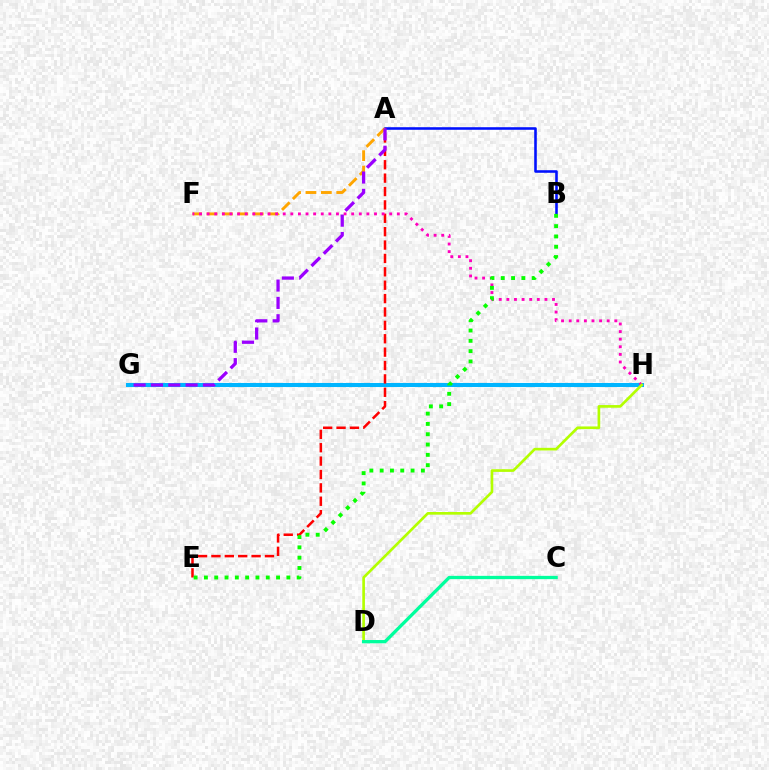{('A', 'B'): [{'color': '#0010ff', 'line_style': 'solid', 'thickness': 1.86}], ('G', 'H'): [{'color': '#00b5ff', 'line_style': 'solid', 'thickness': 2.92}], ('A', 'E'): [{'color': '#ff0000', 'line_style': 'dashed', 'thickness': 1.82}], ('A', 'F'): [{'color': '#ffa500', 'line_style': 'dashed', 'thickness': 2.09}], ('F', 'H'): [{'color': '#ff00bd', 'line_style': 'dotted', 'thickness': 2.07}], ('D', 'H'): [{'color': '#b3ff00', 'line_style': 'solid', 'thickness': 1.92}], ('C', 'D'): [{'color': '#00ff9d', 'line_style': 'solid', 'thickness': 2.37}], ('B', 'E'): [{'color': '#08ff00', 'line_style': 'dotted', 'thickness': 2.8}], ('A', 'G'): [{'color': '#9b00ff', 'line_style': 'dashed', 'thickness': 2.35}]}